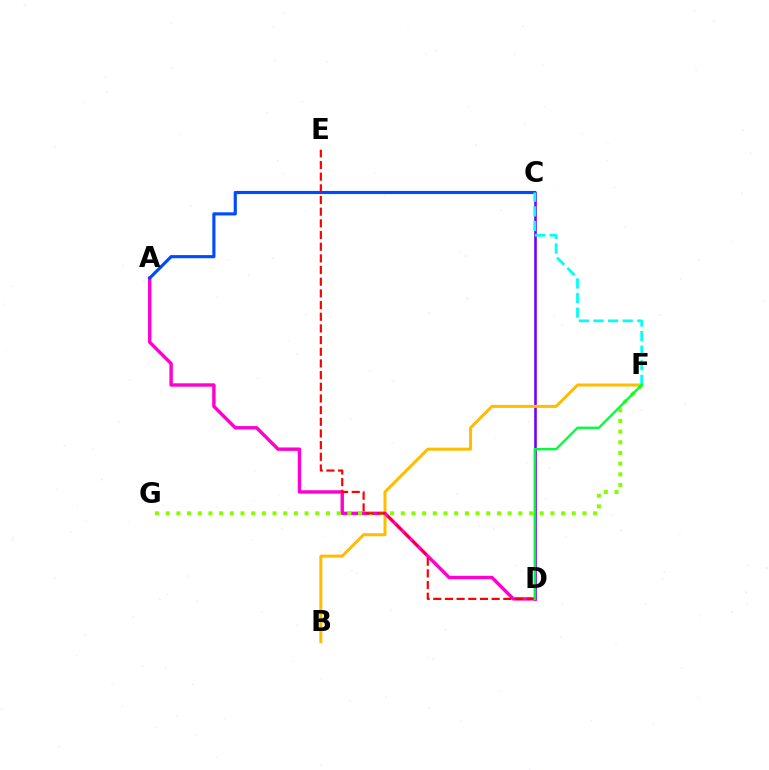{('C', 'D'): [{'color': '#7200ff', 'line_style': 'solid', 'thickness': 1.87}], ('B', 'F'): [{'color': '#ffbd00', 'line_style': 'solid', 'thickness': 2.18}], ('A', 'D'): [{'color': '#ff00cf', 'line_style': 'solid', 'thickness': 2.45}], ('A', 'C'): [{'color': '#004bff', 'line_style': 'solid', 'thickness': 2.26}], ('F', 'G'): [{'color': '#84ff00', 'line_style': 'dotted', 'thickness': 2.9}], ('D', 'E'): [{'color': '#ff0000', 'line_style': 'dashed', 'thickness': 1.59}], ('C', 'F'): [{'color': '#00fff6', 'line_style': 'dashed', 'thickness': 1.98}], ('D', 'F'): [{'color': '#00ff39', 'line_style': 'solid', 'thickness': 1.7}]}